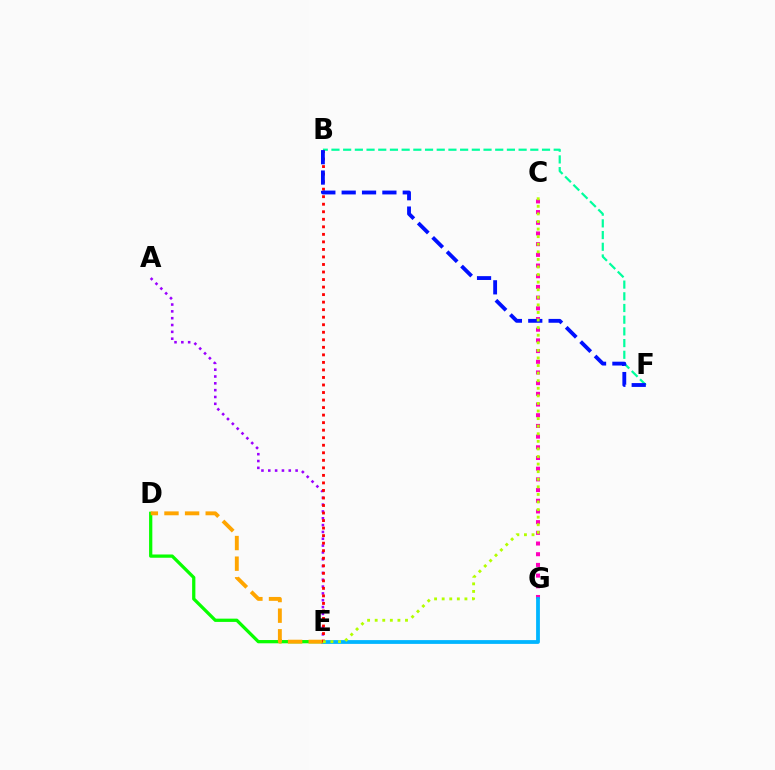{('D', 'E'): [{'color': '#08ff00', 'line_style': 'solid', 'thickness': 2.35}, {'color': '#ffa500', 'line_style': 'dashed', 'thickness': 2.8}], ('A', 'E'): [{'color': '#9b00ff', 'line_style': 'dotted', 'thickness': 1.86}], ('C', 'G'): [{'color': '#ff00bd', 'line_style': 'dotted', 'thickness': 2.9}], ('B', 'F'): [{'color': '#00ff9d', 'line_style': 'dashed', 'thickness': 1.59}, {'color': '#0010ff', 'line_style': 'dashed', 'thickness': 2.77}], ('E', 'G'): [{'color': '#00b5ff', 'line_style': 'solid', 'thickness': 2.73}], ('B', 'E'): [{'color': '#ff0000', 'line_style': 'dotted', 'thickness': 2.05}], ('C', 'E'): [{'color': '#b3ff00', 'line_style': 'dotted', 'thickness': 2.06}]}